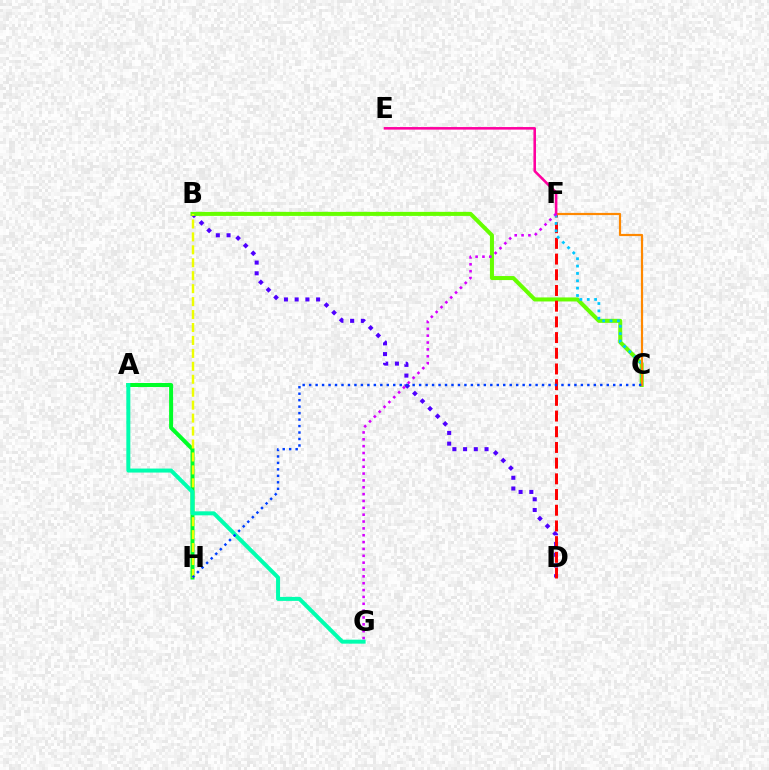{('B', 'D'): [{'color': '#4f00ff', 'line_style': 'dotted', 'thickness': 2.91}], ('A', 'H'): [{'color': '#00ff27', 'line_style': 'solid', 'thickness': 2.88}], ('B', 'C'): [{'color': '#66ff00', 'line_style': 'solid', 'thickness': 2.9}], ('D', 'F'): [{'color': '#ff0000', 'line_style': 'dashed', 'thickness': 2.13}], ('C', 'F'): [{'color': '#00c7ff', 'line_style': 'dotted', 'thickness': 2.0}, {'color': '#ff8800', 'line_style': 'solid', 'thickness': 1.58}], ('B', 'H'): [{'color': '#eeff00', 'line_style': 'dashed', 'thickness': 1.76}], ('E', 'F'): [{'color': '#ff00a0', 'line_style': 'solid', 'thickness': 1.85}], ('A', 'G'): [{'color': '#00ffaf', 'line_style': 'solid', 'thickness': 2.88}], ('C', 'H'): [{'color': '#003fff', 'line_style': 'dotted', 'thickness': 1.76}], ('F', 'G'): [{'color': '#d600ff', 'line_style': 'dotted', 'thickness': 1.86}]}